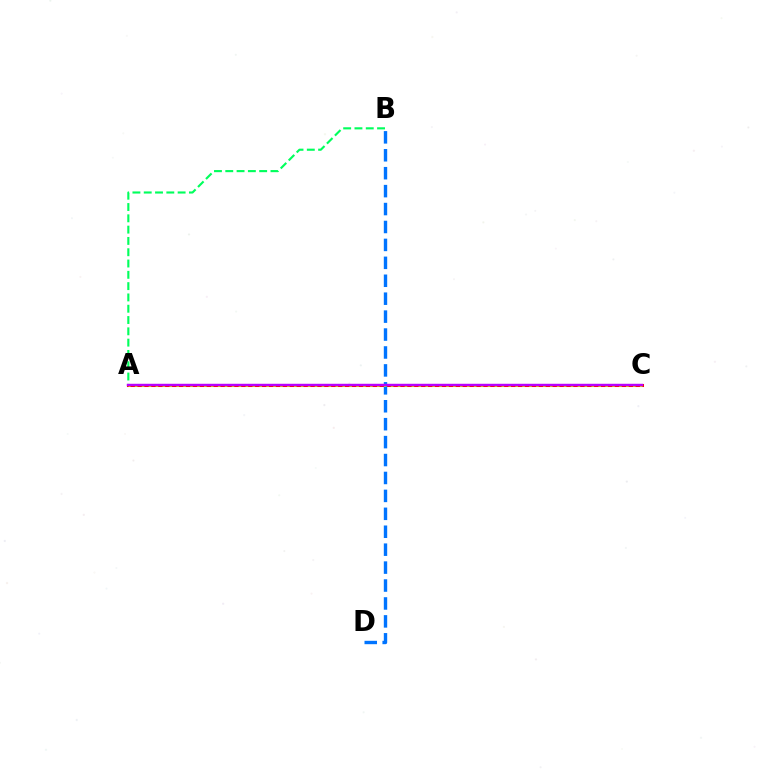{('A', 'C'): [{'color': '#ff0000', 'line_style': 'solid', 'thickness': 2.19}, {'color': '#d1ff00', 'line_style': 'dotted', 'thickness': 1.88}, {'color': '#b900ff', 'line_style': 'solid', 'thickness': 1.74}], ('B', 'D'): [{'color': '#0074ff', 'line_style': 'dashed', 'thickness': 2.44}], ('A', 'B'): [{'color': '#00ff5c', 'line_style': 'dashed', 'thickness': 1.54}]}